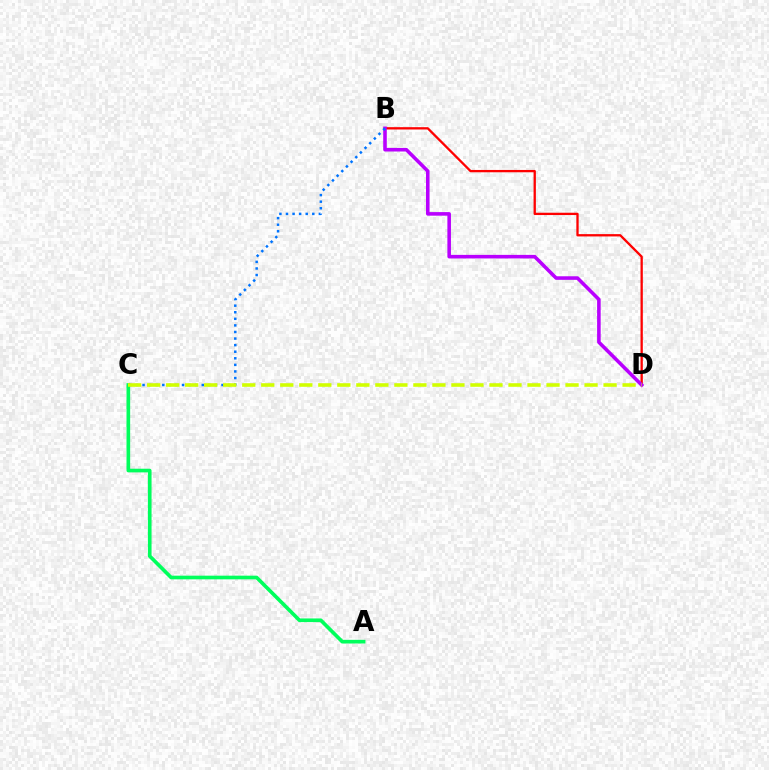{('B', 'D'): [{'color': '#ff0000', 'line_style': 'solid', 'thickness': 1.67}, {'color': '#b900ff', 'line_style': 'solid', 'thickness': 2.57}], ('A', 'C'): [{'color': '#00ff5c', 'line_style': 'solid', 'thickness': 2.63}], ('B', 'C'): [{'color': '#0074ff', 'line_style': 'dotted', 'thickness': 1.79}], ('C', 'D'): [{'color': '#d1ff00', 'line_style': 'dashed', 'thickness': 2.58}]}